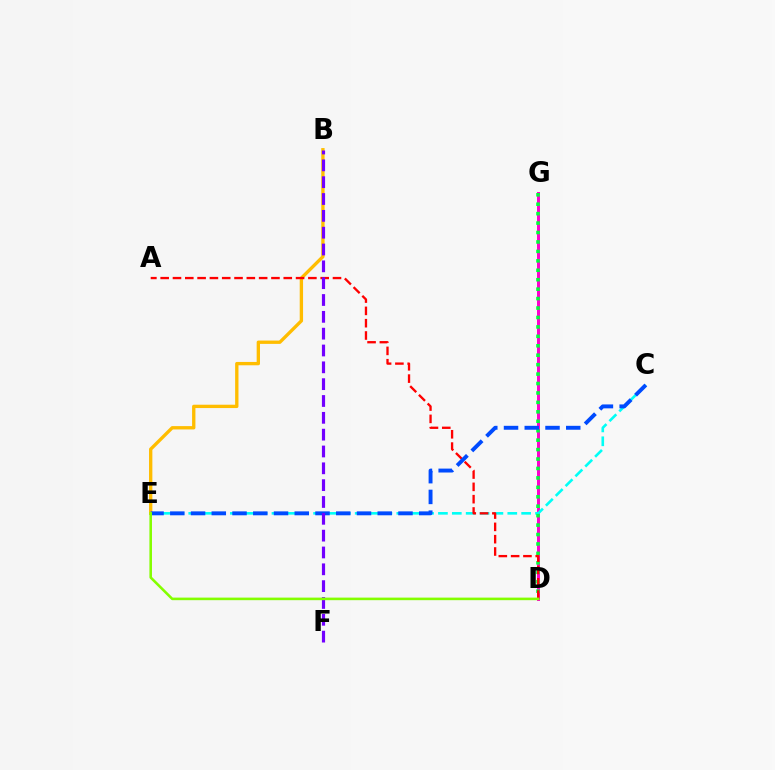{('D', 'G'): [{'color': '#ff00cf', 'line_style': 'solid', 'thickness': 2.14}, {'color': '#00ff39', 'line_style': 'dotted', 'thickness': 2.56}], ('B', 'E'): [{'color': '#ffbd00', 'line_style': 'solid', 'thickness': 2.4}], ('C', 'E'): [{'color': '#00fff6', 'line_style': 'dashed', 'thickness': 1.88}, {'color': '#004bff', 'line_style': 'dashed', 'thickness': 2.82}], ('A', 'D'): [{'color': '#ff0000', 'line_style': 'dashed', 'thickness': 1.67}], ('B', 'F'): [{'color': '#7200ff', 'line_style': 'dashed', 'thickness': 2.29}], ('D', 'E'): [{'color': '#84ff00', 'line_style': 'solid', 'thickness': 1.85}]}